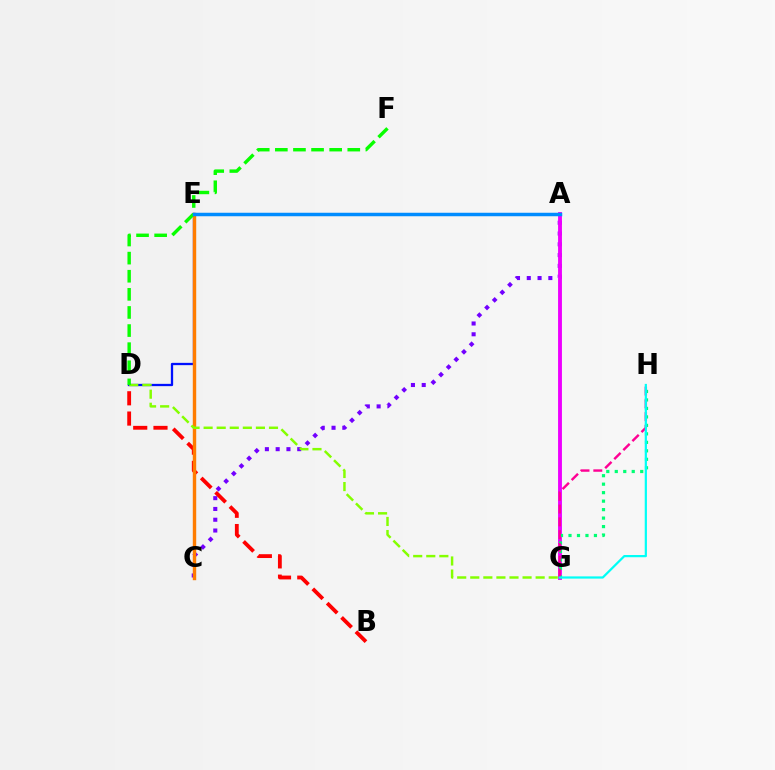{('D', 'E'): [{'color': '#0010ff', 'line_style': 'solid', 'thickness': 1.65}], ('A', 'C'): [{'color': '#7200ff', 'line_style': 'dotted', 'thickness': 2.93}], ('A', 'G'): [{'color': '#ee00ff', 'line_style': 'solid', 'thickness': 2.78}], ('G', 'H'): [{'color': '#00ff74', 'line_style': 'dotted', 'thickness': 2.3}, {'color': '#ff0094', 'line_style': 'dashed', 'thickness': 1.74}, {'color': '#00fff6', 'line_style': 'solid', 'thickness': 1.6}], ('A', 'E'): [{'color': '#fcf500', 'line_style': 'dashed', 'thickness': 2.05}, {'color': '#008cff', 'line_style': 'solid', 'thickness': 2.51}], ('B', 'D'): [{'color': '#ff0000', 'line_style': 'dashed', 'thickness': 2.75}], ('C', 'E'): [{'color': '#ff7c00', 'line_style': 'solid', 'thickness': 2.45}], ('D', 'G'): [{'color': '#84ff00', 'line_style': 'dashed', 'thickness': 1.78}], ('D', 'F'): [{'color': '#08ff00', 'line_style': 'dashed', 'thickness': 2.46}]}